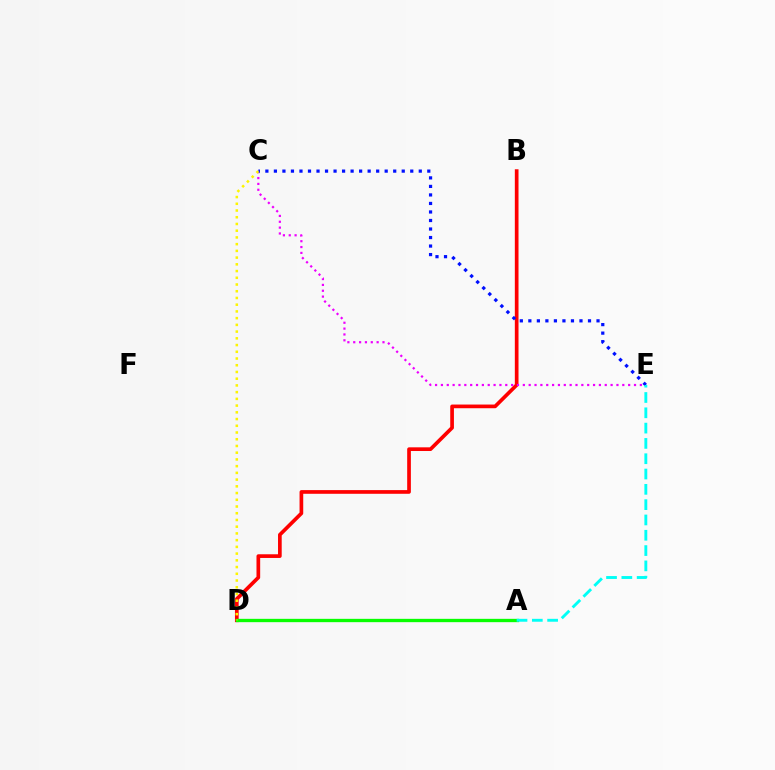{('B', 'D'): [{'color': '#ff0000', 'line_style': 'solid', 'thickness': 2.65}], ('A', 'D'): [{'color': '#08ff00', 'line_style': 'solid', 'thickness': 2.4}], ('C', 'E'): [{'color': '#ee00ff', 'line_style': 'dotted', 'thickness': 1.59}, {'color': '#0010ff', 'line_style': 'dotted', 'thickness': 2.32}], ('C', 'D'): [{'color': '#fcf500', 'line_style': 'dotted', 'thickness': 1.83}], ('A', 'E'): [{'color': '#00fff6', 'line_style': 'dashed', 'thickness': 2.08}]}